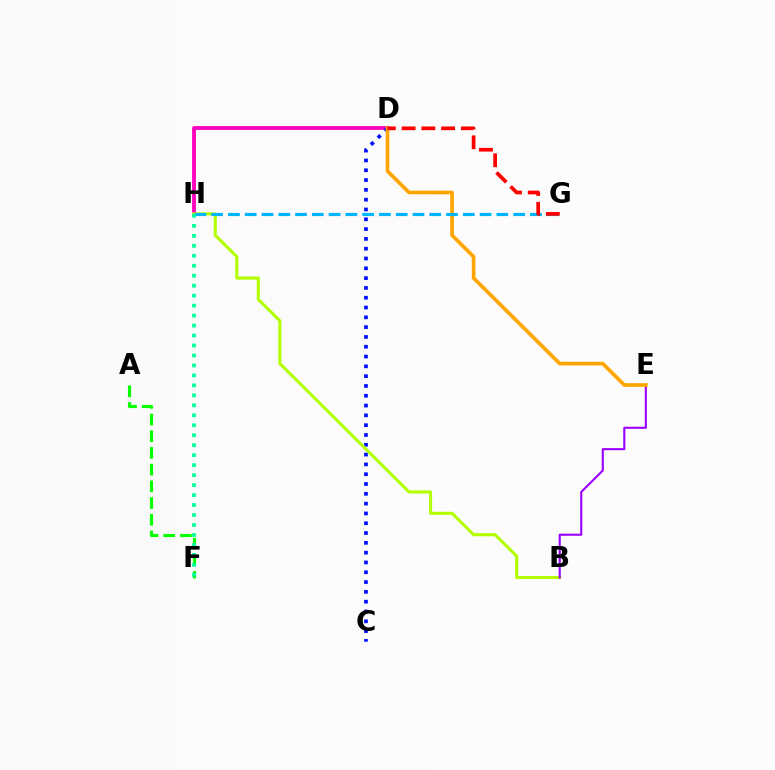{('D', 'H'): [{'color': '#ff00bd', 'line_style': 'solid', 'thickness': 2.74}], ('C', 'D'): [{'color': '#0010ff', 'line_style': 'dotted', 'thickness': 2.66}], ('B', 'H'): [{'color': '#b3ff00', 'line_style': 'solid', 'thickness': 2.23}], ('B', 'E'): [{'color': '#9b00ff', 'line_style': 'solid', 'thickness': 1.52}], ('D', 'E'): [{'color': '#ffa500', 'line_style': 'solid', 'thickness': 2.64}], ('G', 'H'): [{'color': '#00b5ff', 'line_style': 'dashed', 'thickness': 2.28}], ('D', 'G'): [{'color': '#ff0000', 'line_style': 'dashed', 'thickness': 2.68}], ('A', 'F'): [{'color': '#08ff00', 'line_style': 'dashed', 'thickness': 2.27}], ('F', 'H'): [{'color': '#00ff9d', 'line_style': 'dotted', 'thickness': 2.71}]}